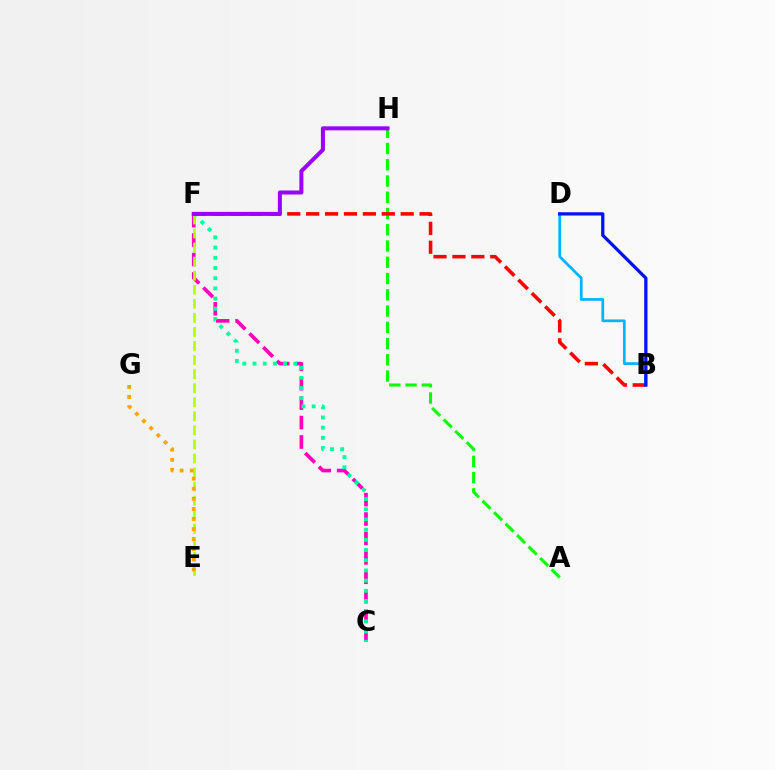{('C', 'F'): [{'color': '#ff00bd', 'line_style': 'dashed', 'thickness': 2.64}, {'color': '#00ff9d', 'line_style': 'dotted', 'thickness': 2.77}], ('E', 'F'): [{'color': '#b3ff00', 'line_style': 'dashed', 'thickness': 1.91}], ('A', 'H'): [{'color': '#08ff00', 'line_style': 'dashed', 'thickness': 2.21}], ('E', 'G'): [{'color': '#ffa500', 'line_style': 'dotted', 'thickness': 2.74}], ('B', 'D'): [{'color': '#00b5ff', 'line_style': 'solid', 'thickness': 1.98}, {'color': '#0010ff', 'line_style': 'solid', 'thickness': 2.34}], ('B', 'F'): [{'color': '#ff0000', 'line_style': 'dashed', 'thickness': 2.57}], ('F', 'H'): [{'color': '#9b00ff', 'line_style': 'solid', 'thickness': 2.91}]}